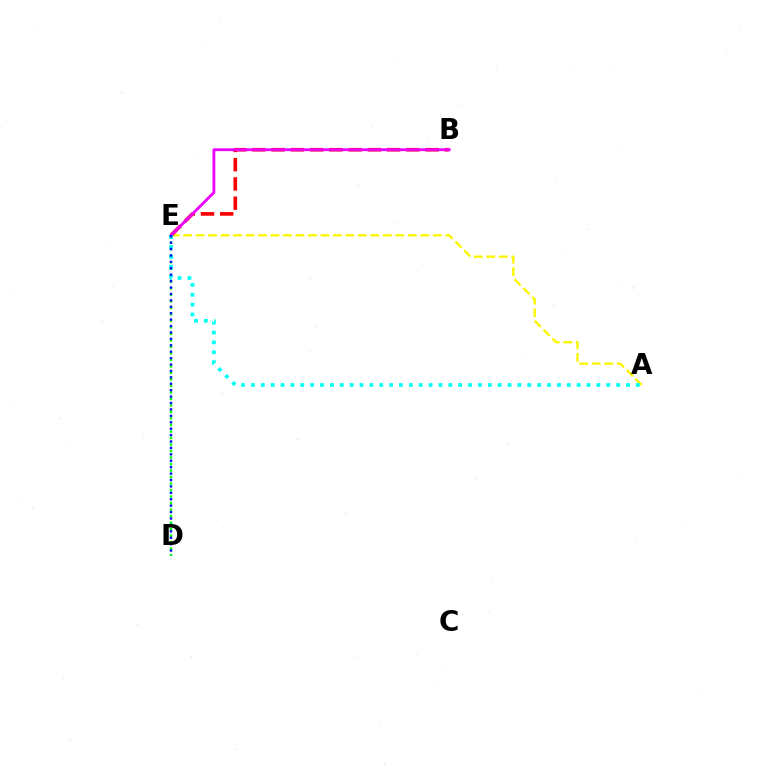{('D', 'E'): [{'color': '#08ff00', 'line_style': 'dotted', 'thickness': 1.77}, {'color': '#0010ff', 'line_style': 'dotted', 'thickness': 1.74}], ('A', 'E'): [{'color': '#fcf500', 'line_style': 'dashed', 'thickness': 1.7}, {'color': '#00fff6', 'line_style': 'dotted', 'thickness': 2.68}], ('B', 'E'): [{'color': '#ff0000', 'line_style': 'dashed', 'thickness': 2.62}, {'color': '#ee00ff', 'line_style': 'solid', 'thickness': 2.02}]}